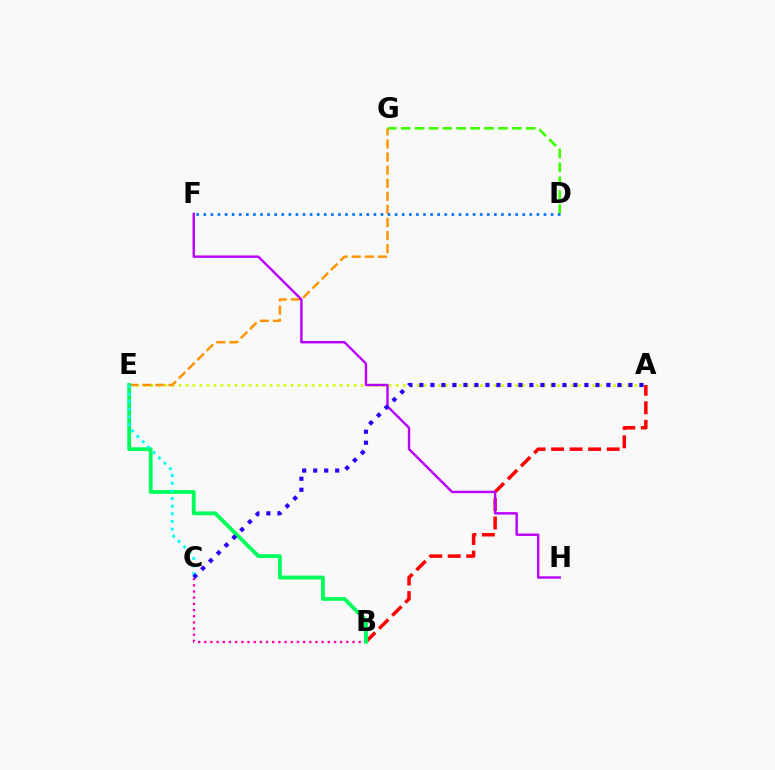{('A', 'B'): [{'color': '#ff0000', 'line_style': 'dashed', 'thickness': 2.52}], ('B', 'C'): [{'color': '#ff00ac', 'line_style': 'dotted', 'thickness': 1.68}], ('A', 'E'): [{'color': '#d1ff00', 'line_style': 'dotted', 'thickness': 1.9}], ('D', 'G'): [{'color': '#3dff00', 'line_style': 'dashed', 'thickness': 1.89}], ('E', 'G'): [{'color': '#ff9400', 'line_style': 'dashed', 'thickness': 1.78}], ('F', 'H'): [{'color': '#b900ff', 'line_style': 'solid', 'thickness': 1.73}], ('B', 'E'): [{'color': '#00ff5c', 'line_style': 'solid', 'thickness': 2.77}], ('C', 'E'): [{'color': '#00fff6', 'line_style': 'dotted', 'thickness': 2.08}], ('A', 'C'): [{'color': '#2500ff', 'line_style': 'dotted', 'thickness': 2.99}], ('D', 'F'): [{'color': '#0074ff', 'line_style': 'dotted', 'thickness': 1.93}]}